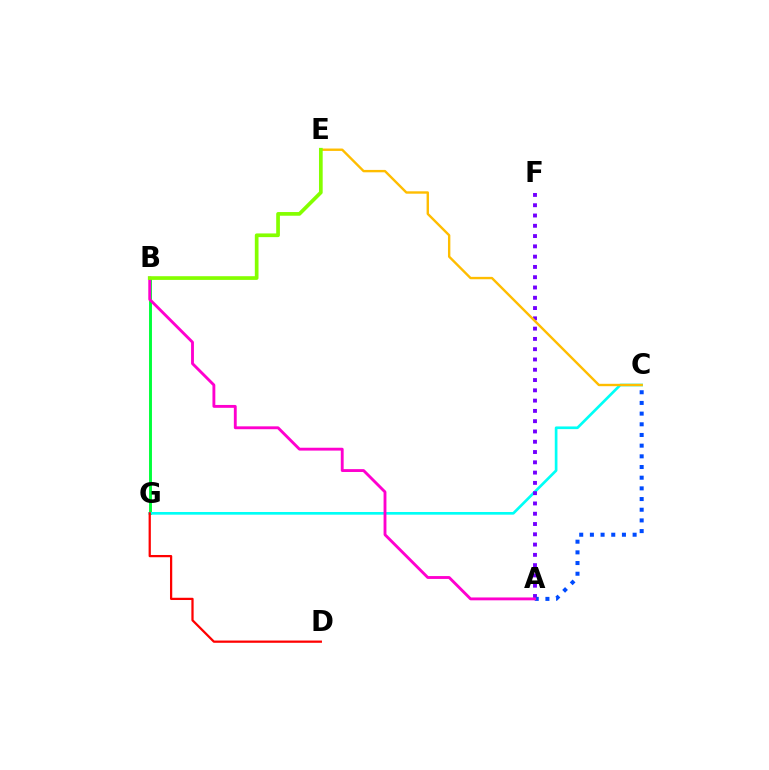{('B', 'G'): [{'color': '#00ff39', 'line_style': 'solid', 'thickness': 2.1}], ('C', 'G'): [{'color': '#00fff6', 'line_style': 'solid', 'thickness': 1.93}], ('A', 'F'): [{'color': '#7200ff', 'line_style': 'dotted', 'thickness': 2.79}], ('C', 'E'): [{'color': '#ffbd00', 'line_style': 'solid', 'thickness': 1.72}], ('A', 'C'): [{'color': '#004bff', 'line_style': 'dotted', 'thickness': 2.9}], ('A', 'B'): [{'color': '#ff00cf', 'line_style': 'solid', 'thickness': 2.06}], ('D', 'G'): [{'color': '#ff0000', 'line_style': 'solid', 'thickness': 1.62}], ('B', 'E'): [{'color': '#84ff00', 'line_style': 'solid', 'thickness': 2.66}]}